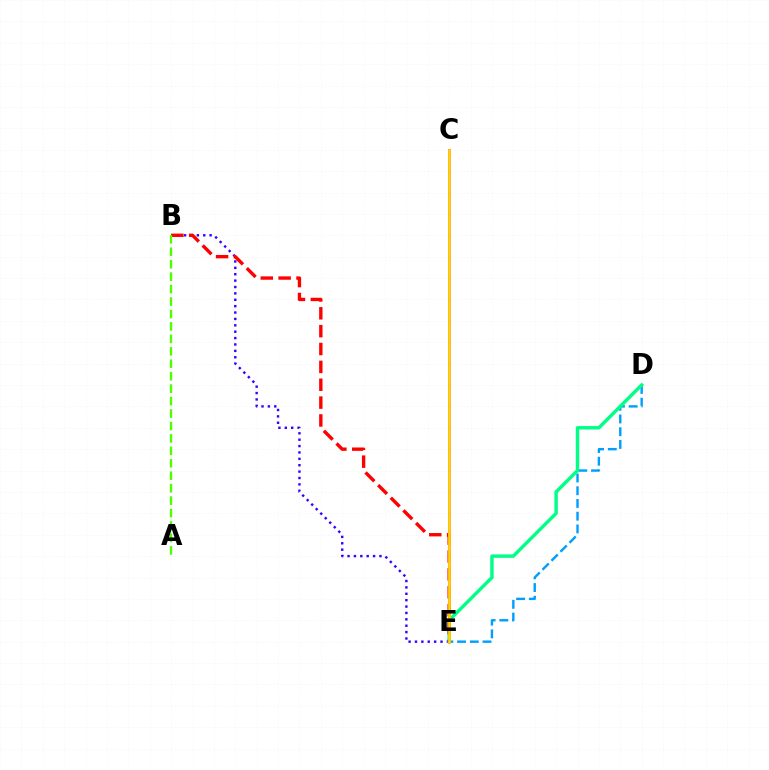{('D', 'E'): [{'color': '#009eff', 'line_style': 'dashed', 'thickness': 1.73}, {'color': '#00ff86', 'line_style': 'solid', 'thickness': 2.46}], ('B', 'E'): [{'color': '#3700ff', 'line_style': 'dotted', 'thickness': 1.73}, {'color': '#ff0000', 'line_style': 'dashed', 'thickness': 2.43}], ('C', 'E'): [{'color': '#ff00ed', 'line_style': 'solid', 'thickness': 1.95}, {'color': '#ffd500', 'line_style': 'solid', 'thickness': 1.94}], ('A', 'B'): [{'color': '#4fff00', 'line_style': 'dashed', 'thickness': 1.69}]}